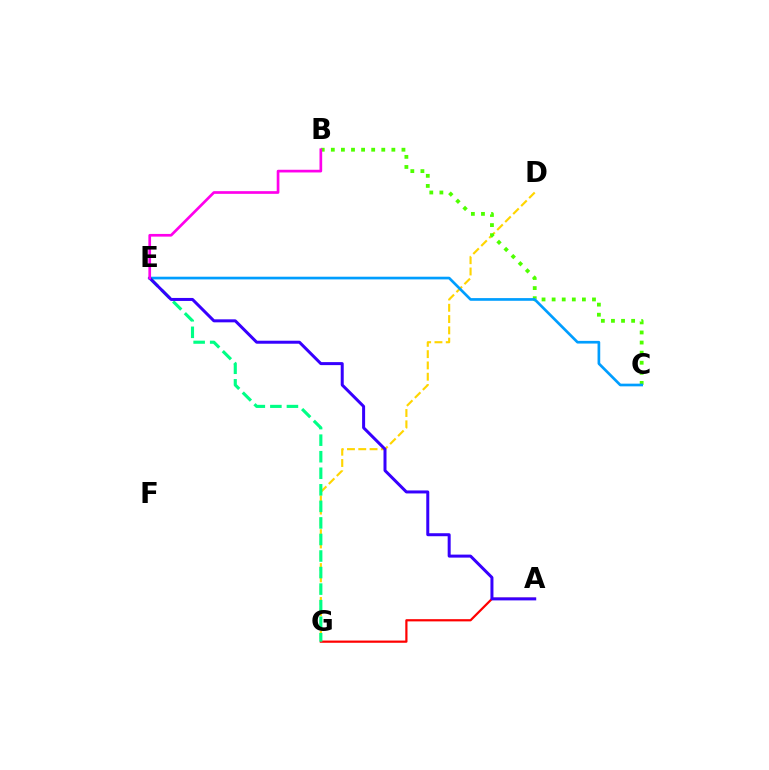{('A', 'G'): [{'color': '#ff0000', 'line_style': 'solid', 'thickness': 1.6}], ('D', 'G'): [{'color': '#ffd500', 'line_style': 'dashed', 'thickness': 1.53}], ('B', 'C'): [{'color': '#4fff00', 'line_style': 'dotted', 'thickness': 2.74}], ('C', 'E'): [{'color': '#009eff', 'line_style': 'solid', 'thickness': 1.93}], ('E', 'G'): [{'color': '#00ff86', 'line_style': 'dashed', 'thickness': 2.25}], ('A', 'E'): [{'color': '#3700ff', 'line_style': 'solid', 'thickness': 2.16}], ('B', 'E'): [{'color': '#ff00ed', 'line_style': 'solid', 'thickness': 1.94}]}